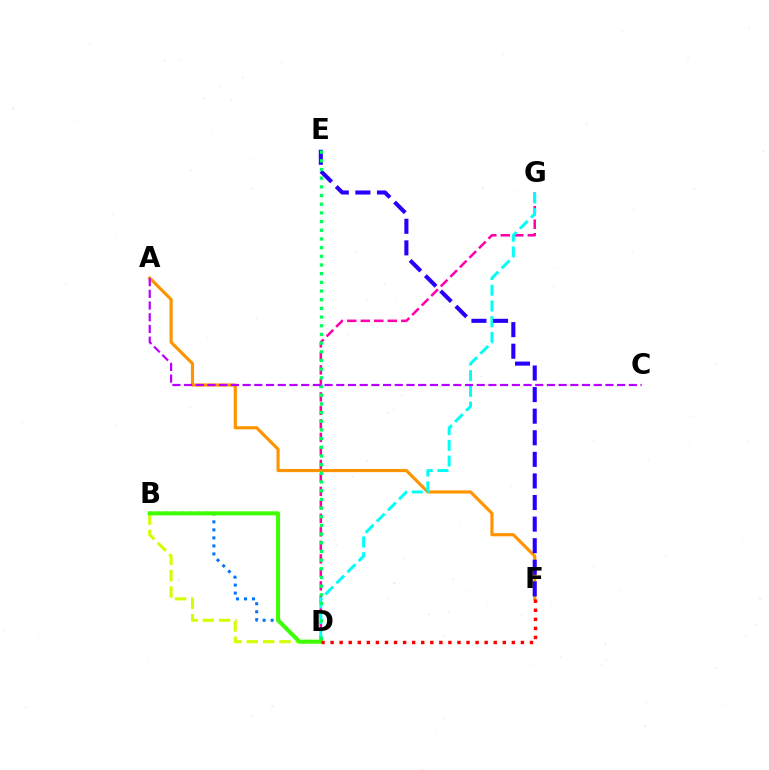{('A', 'F'): [{'color': '#ff9400', 'line_style': 'solid', 'thickness': 2.27}], ('B', 'D'): [{'color': '#d1ff00', 'line_style': 'dashed', 'thickness': 2.22}, {'color': '#0074ff', 'line_style': 'dotted', 'thickness': 2.18}, {'color': '#3dff00', 'line_style': 'solid', 'thickness': 2.91}], ('D', 'G'): [{'color': '#ff00ac', 'line_style': 'dashed', 'thickness': 1.83}, {'color': '#00fff6', 'line_style': 'dashed', 'thickness': 2.13}], ('E', 'F'): [{'color': '#2500ff', 'line_style': 'dashed', 'thickness': 2.93}], ('D', 'F'): [{'color': '#ff0000', 'line_style': 'dotted', 'thickness': 2.46}], ('D', 'E'): [{'color': '#00ff5c', 'line_style': 'dotted', 'thickness': 2.36}], ('A', 'C'): [{'color': '#b900ff', 'line_style': 'dashed', 'thickness': 1.59}]}